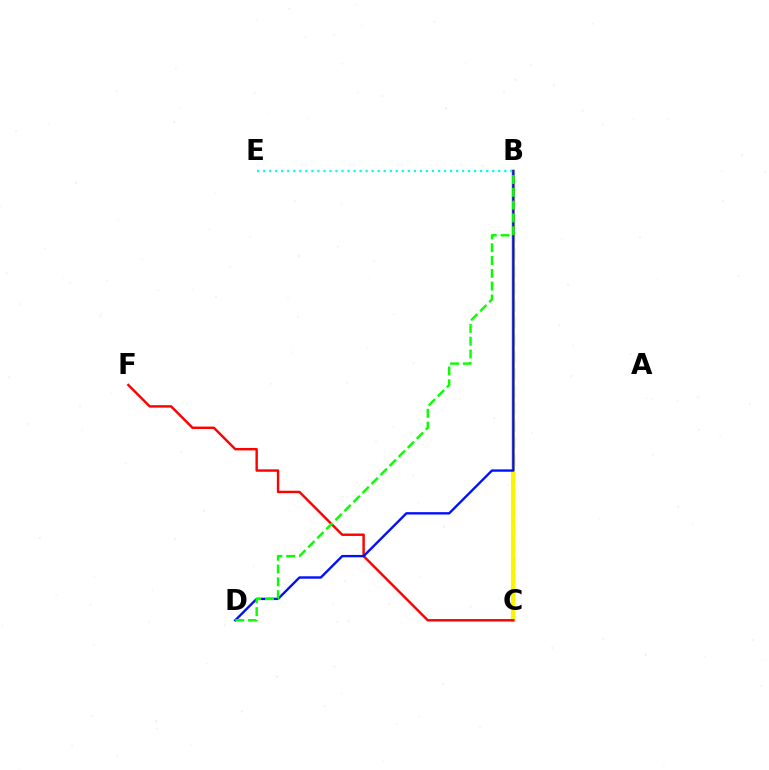{('B', 'C'): [{'color': '#ee00ff', 'line_style': 'dashed', 'thickness': 2.33}, {'color': '#fcf500', 'line_style': 'solid', 'thickness': 2.95}], ('B', 'E'): [{'color': '#00fff6', 'line_style': 'dotted', 'thickness': 1.64}], ('C', 'F'): [{'color': '#ff0000', 'line_style': 'solid', 'thickness': 1.75}], ('B', 'D'): [{'color': '#0010ff', 'line_style': 'solid', 'thickness': 1.71}, {'color': '#08ff00', 'line_style': 'dashed', 'thickness': 1.74}]}